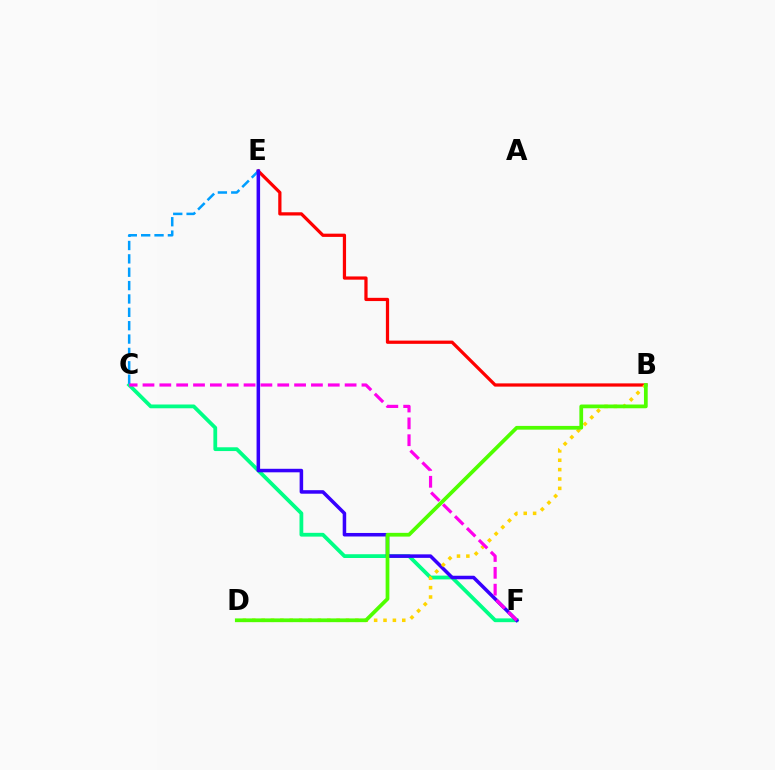{('B', 'E'): [{'color': '#ff0000', 'line_style': 'solid', 'thickness': 2.33}], ('C', 'F'): [{'color': '#00ff86', 'line_style': 'solid', 'thickness': 2.72}, {'color': '#ff00ed', 'line_style': 'dashed', 'thickness': 2.29}], ('C', 'E'): [{'color': '#009eff', 'line_style': 'dashed', 'thickness': 1.82}], ('E', 'F'): [{'color': '#3700ff', 'line_style': 'solid', 'thickness': 2.54}], ('B', 'D'): [{'color': '#ffd500', 'line_style': 'dotted', 'thickness': 2.55}, {'color': '#4fff00', 'line_style': 'solid', 'thickness': 2.69}]}